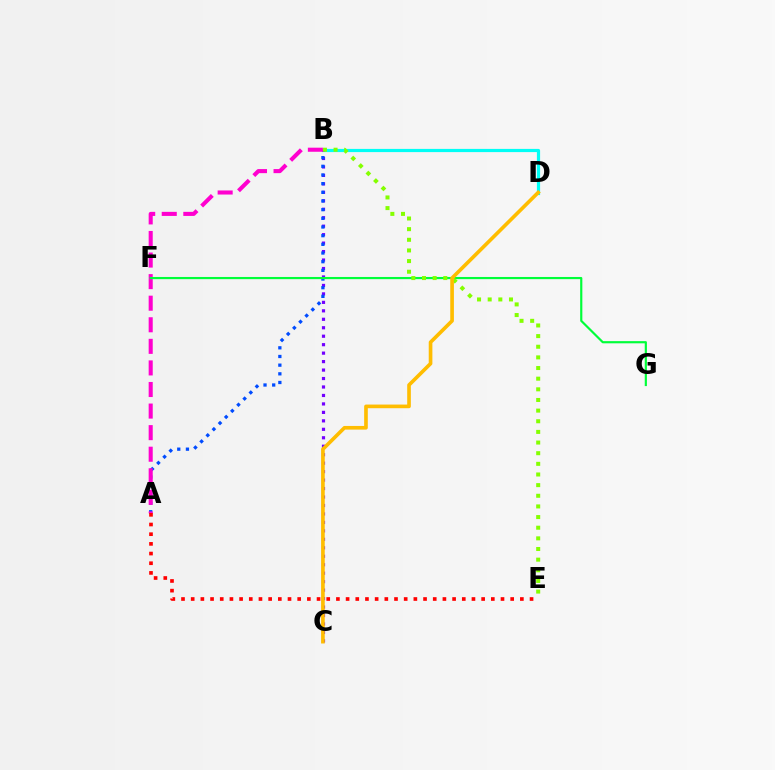{('B', 'D'): [{'color': '#00fff6', 'line_style': 'solid', 'thickness': 2.3}], ('B', 'C'): [{'color': '#7200ff', 'line_style': 'dotted', 'thickness': 2.3}], ('A', 'B'): [{'color': '#004bff', 'line_style': 'dotted', 'thickness': 2.36}, {'color': '#ff00cf', 'line_style': 'dashed', 'thickness': 2.93}], ('A', 'E'): [{'color': '#ff0000', 'line_style': 'dotted', 'thickness': 2.63}], ('F', 'G'): [{'color': '#00ff39', 'line_style': 'solid', 'thickness': 1.57}], ('B', 'E'): [{'color': '#84ff00', 'line_style': 'dotted', 'thickness': 2.89}], ('C', 'D'): [{'color': '#ffbd00', 'line_style': 'solid', 'thickness': 2.63}]}